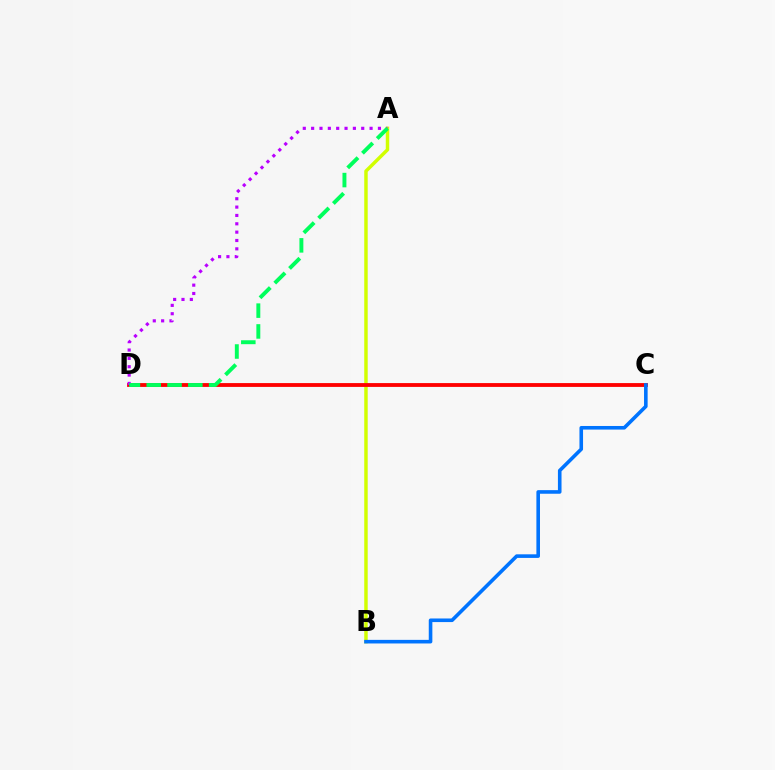{('A', 'B'): [{'color': '#d1ff00', 'line_style': 'solid', 'thickness': 2.49}], ('C', 'D'): [{'color': '#ff0000', 'line_style': 'solid', 'thickness': 2.76}], ('A', 'D'): [{'color': '#b900ff', 'line_style': 'dotted', 'thickness': 2.27}, {'color': '#00ff5c', 'line_style': 'dashed', 'thickness': 2.83}], ('B', 'C'): [{'color': '#0074ff', 'line_style': 'solid', 'thickness': 2.59}]}